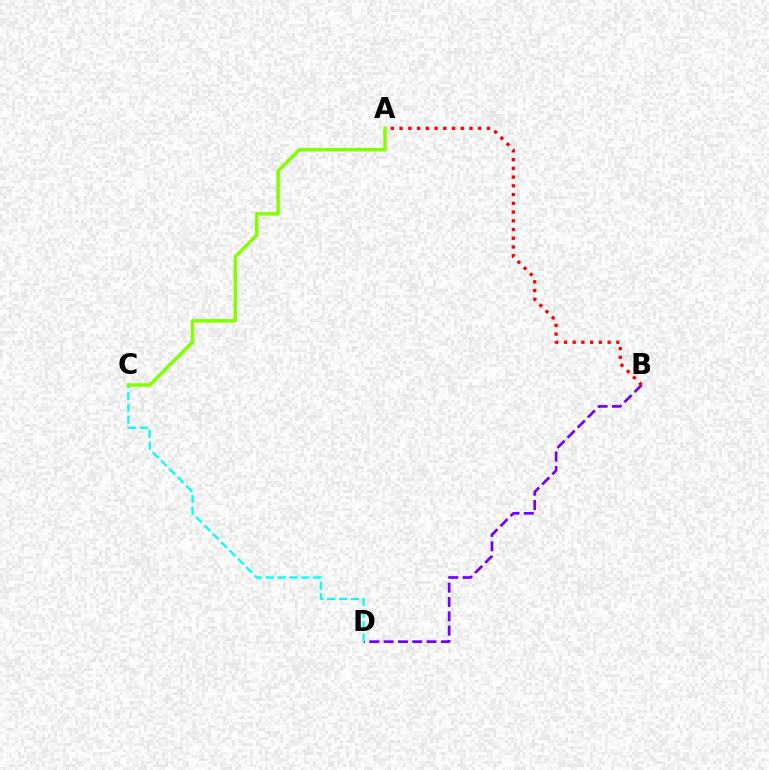{('B', 'D'): [{'color': '#7200ff', 'line_style': 'dashed', 'thickness': 1.95}], ('C', 'D'): [{'color': '#00fff6', 'line_style': 'dashed', 'thickness': 1.61}], ('A', 'B'): [{'color': '#ff0000', 'line_style': 'dotted', 'thickness': 2.37}], ('A', 'C'): [{'color': '#84ff00', 'line_style': 'solid', 'thickness': 2.51}]}